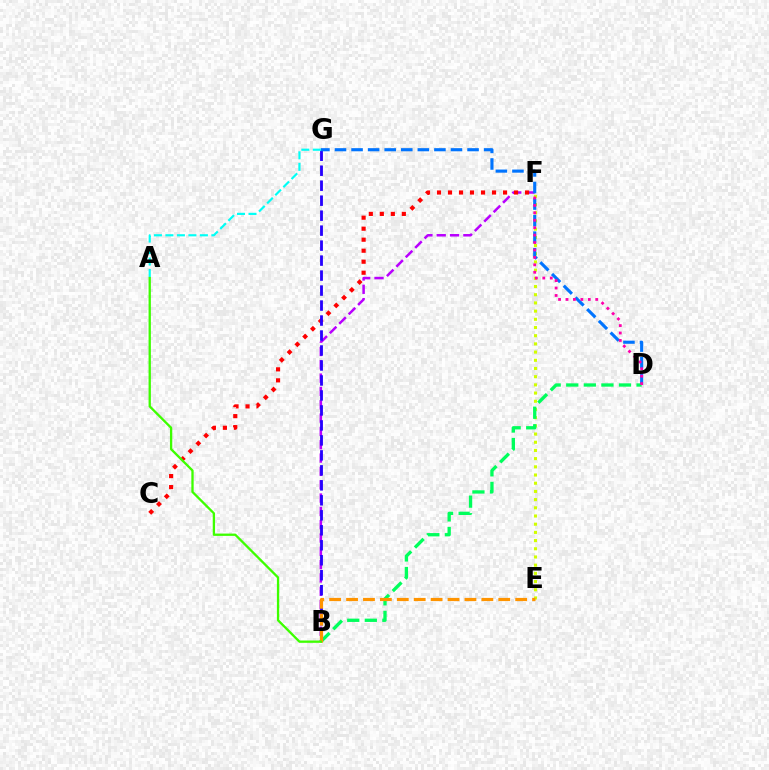{('B', 'F'): [{'color': '#b900ff', 'line_style': 'dashed', 'thickness': 1.81}], ('C', 'F'): [{'color': '#ff0000', 'line_style': 'dotted', 'thickness': 2.99}], ('E', 'F'): [{'color': '#d1ff00', 'line_style': 'dotted', 'thickness': 2.23}], ('B', 'G'): [{'color': '#2500ff', 'line_style': 'dashed', 'thickness': 2.04}], ('D', 'G'): [{'color': '#0074ff', 'line_style': 'dashed', 'thickness': 2.25}], ('B', 'D'): [{'color': '#00ff5c', 'line_style': 'dashed', 'thickness': 2.39}], ('A', 'G'): [{'color': '#00fff6', 'line_style': 'dashed', 'thickness': 1.56}], ('D', 'F'): [{'color': '#ff00ac', 'line_style': 'dotted', 'thickness': 2.02}], ('B', 'E'): [{'color': '#ff9400', 'line_style': 'dashed', 'thickness': 2.3}], ('A', 'B'): [{'color': '#3dff00', 'line_style': 'solid', 'thickness': 1.67}]}